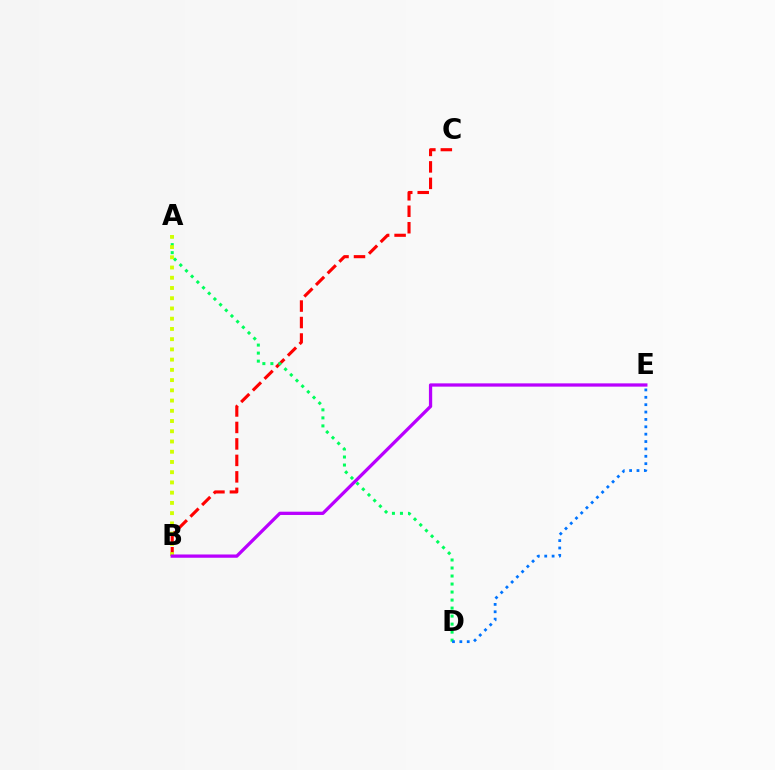{('B', 'C'): [{'color': '#ff0000', 'line_style': 'dashed', 'thickness': 2.24}], ('A', 'D'): [{'color': '#00ff5c', 'line_style': 'dotted', 'thickness': 2.18}], ('A', 'B'): [{'color': '#d1ff00', 'line_style': 'dotted', 'thickness': 2.78}], ('D', 'E'): [{'color': '#0074ff', 'line_style': 'dotted', 'thickness': 2.0}], ('B', 'E'): [{'color': '#b900ff', 'line_style': 'solid', 'thickness': 2.36}]}